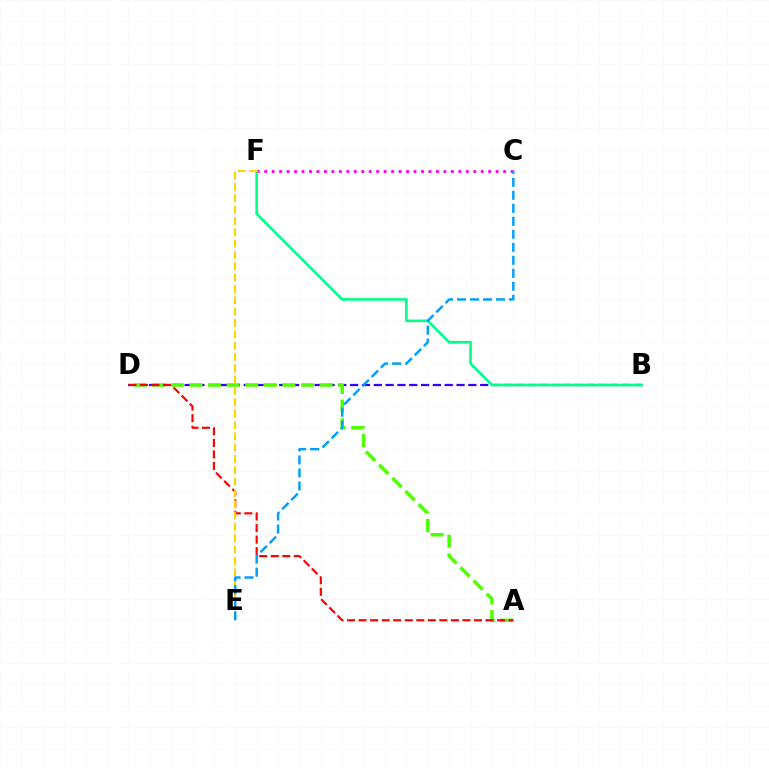{('B', 'D'): [{'color': '#3700ff', 'line_style': 'dashed', 'thickness': 1.61}], ('A', 'D'): [{'color': '#4fff00', 'line_style': 'dashed', 'thickness': 2.53}, {'color': '#ff0000', 'line_style': 'dashed', 'thickness': 1.57}], ('C', 'F'): [{'color': '#ff00ed', 'line_style': 'dotted', 'thickness': 2.03}], ('B', 'F'): [{'color': '#00ff86', 'line_style': 'solid', 'thickness': 1.88}], ('E', 'F'): [{'color': '#ffd500', 'line_style': 'dashed', 'thickness': 1.54}], ('C', 'E'): [{'color': '#009eff', 'line_style': 'dashed', 'thickness': 1.77}]}